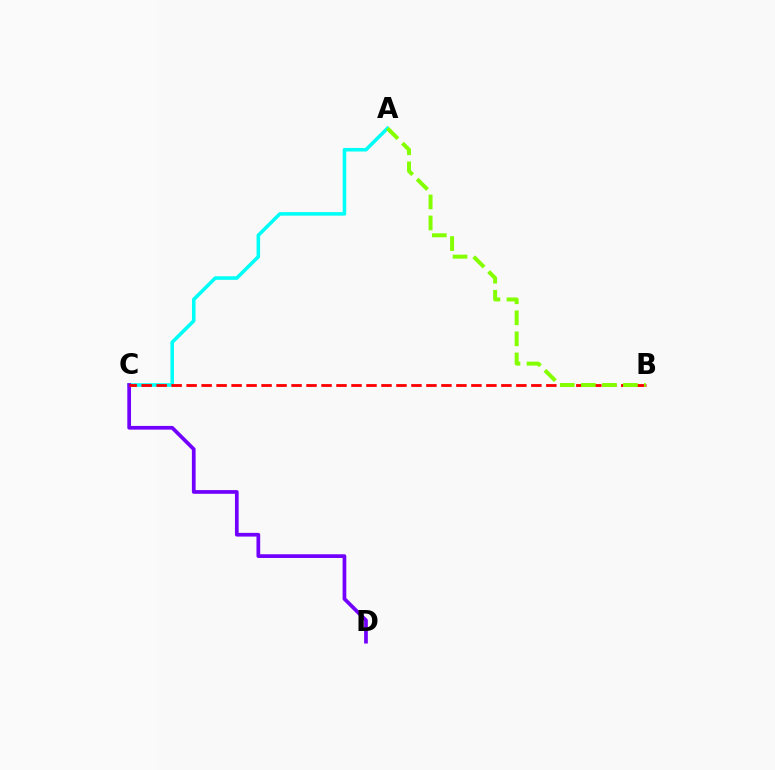{('A', 'C'): [{'color': '#00fff6', 'line_style': 'solid', 'thickness': 2.55}], ('C', 'D'): [{'color': '#7200ff', 'line_style': 'solid', 'thickness': 2.67}], ('B', 'C'): [{'color': '#ff0000', 'line_style': 'dashed', 'thickness': 2.04}], ('A', 'B'): [{'color': '#84ff00', 'line_style': 'dashed', 'thickness': 2.86}]}